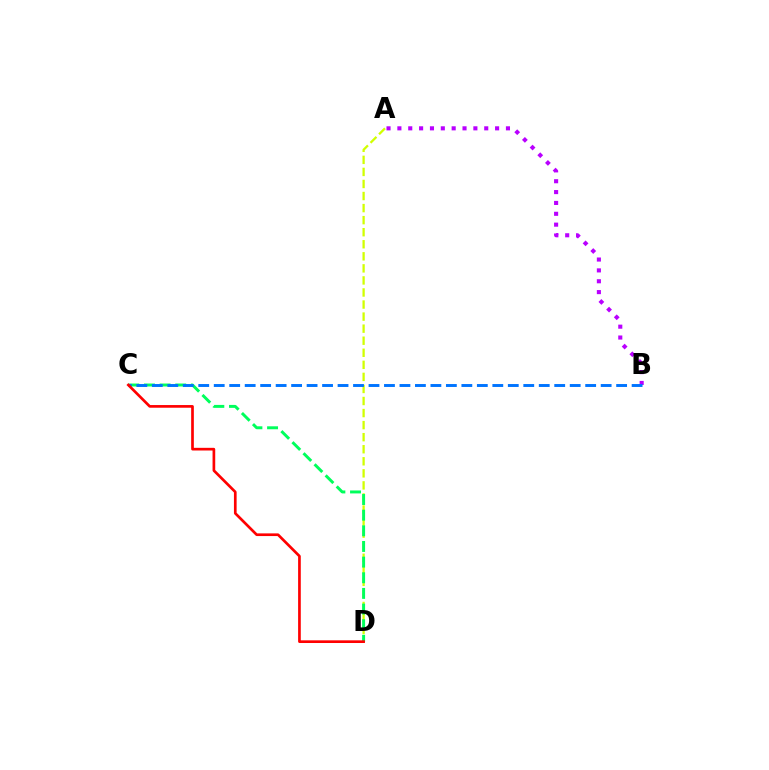{('A', 'D'): [{'color': '#d1ff00', 'line_style': 'dashed', 'thickness': 1.64}], ('A', 'B'): [{'color': '#b900ff', 'line_style': 'dotted', 'thickness': 2.95}], ('C', 'D'): [{'color': '#00ff5c', 'line_style': 'dashed', 'thickness': 2.13}, {'color': '#ff0000', 'line_style': 'solid', 'thickness': 1.93}], ('B', 'C'): [{'color': '#0074ff', 'line_style': 'dashed', 'thickness': 2.1}]}